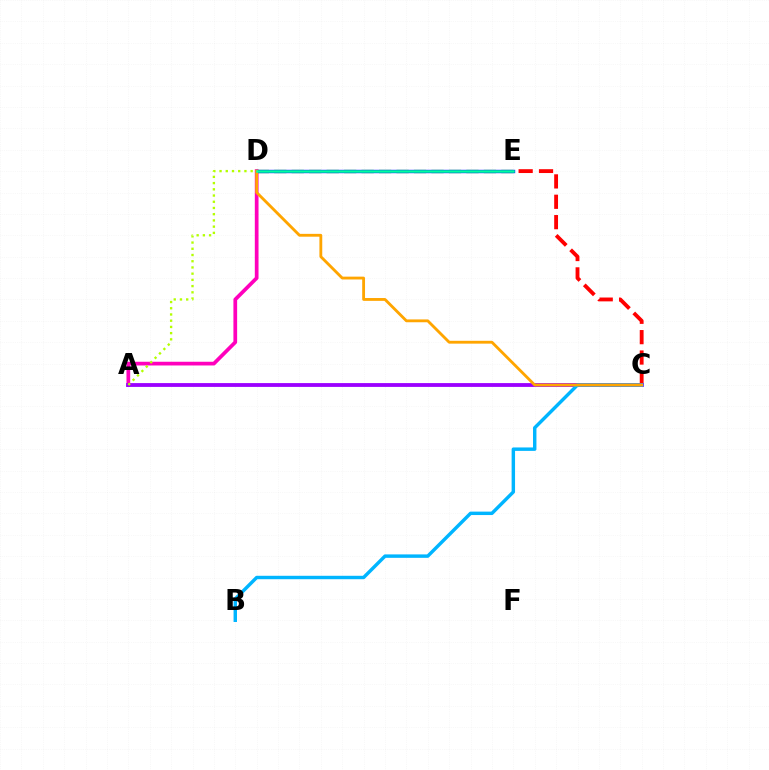{('A', 'D'): [{'color': '#ff00bd', 'line_style': 'solid', 'thickness': 2.68}, {'color': '#b3ff00', 'line_style': 'dotted', 'thickness': 1.69}], ('C', 'E'): [{'color': '#ff0000', 'line_style': 'dashed', 'thickness': 2.77}], ('D', 'E'): [{'color': '#08ff00', 'line_style': 'dashed', 'thickness': 2.37}, {'color': '#0010ff', 'line_style': 'solid', 'thickness': 2.43}, {'color': '#00ff9d', 'line_style': 'solid', 'thickness': 1.81}], ('A', 'C'): [{'color': '#9b00ff', 'line_style': 'solid', 'thickness': 2.74}], ('B', 'C'): [{'color': '#00b5ff', 'line_style': 'solid', 'thickness': 2.47}], ('C', 'D'): [{'color': '#ffa500', 'line_style': 'solid', 'thickness': 2.04}]}